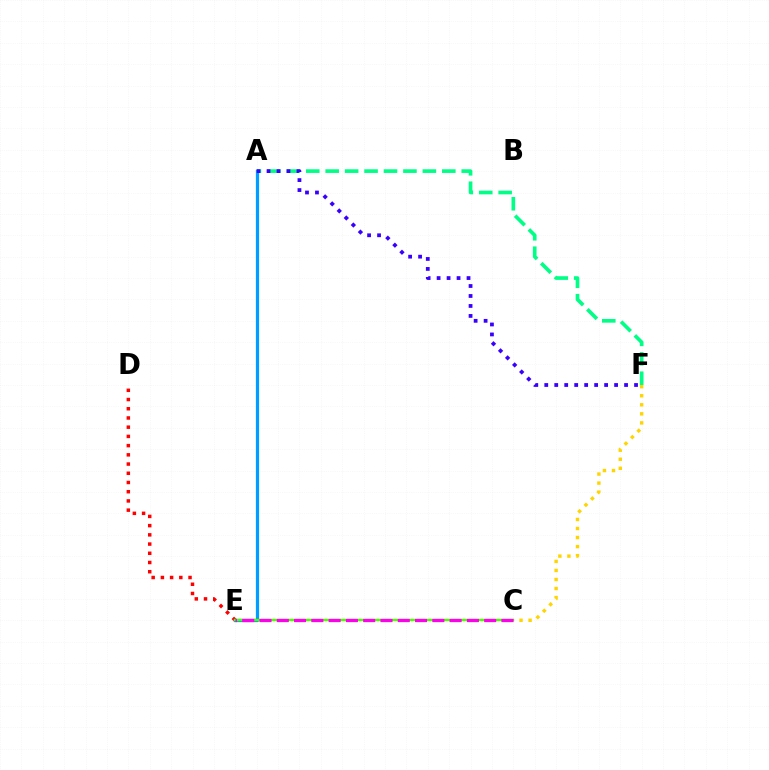{('D', 'E'): [{'color': '#ff0000', 'line_style': 'dotted', 'thickness': 2.5}], ('A', 'E'): [{'color': '#009eff', 'line_style': 'solid', 'thickness': 2.34}], ('A', 'F'): [{'color': '#00ff86', 'line_style': 'dashed', 'thickness': 2.64}, {'color': '#3700ff', 'line_style': 'dotted', 'thickness': 2.71}], ('C', 'F'): [{'color': '#ffd500', 'line_style': 'dotted', 'thickness': 2.46}], ('C', 'E'): [{'color': '#4fff00', 'line_style': 'solid', 'thickness': 1.73}, {'color': '#ff00ed', 'line_style': 'dashed', 'thickness': 2.35}]}